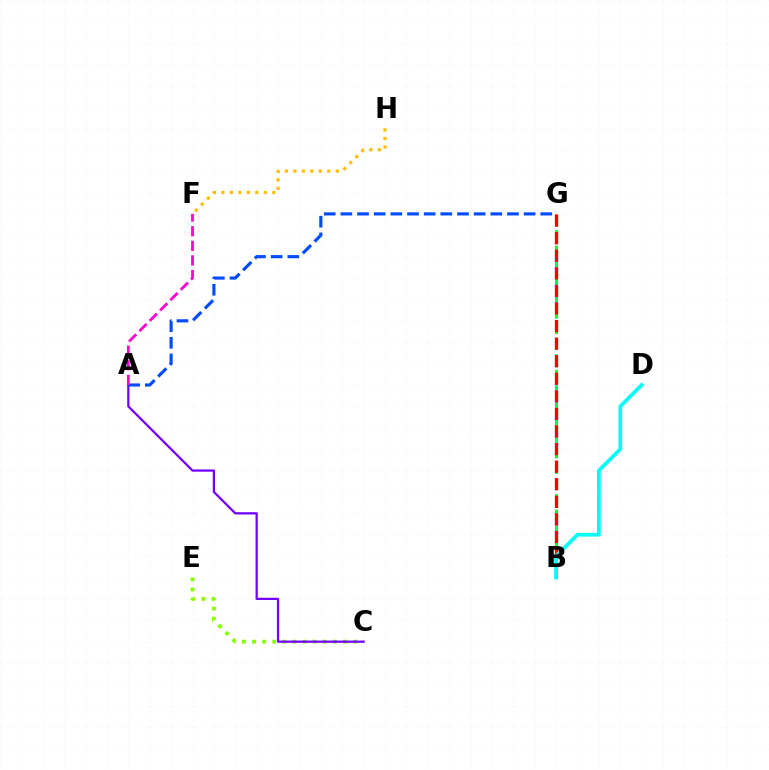{('B', 'G'): [{'color': '#00ff39', 'line_style': 'dashed', 'thickness': 2.11}, {'color': '#ff0000', 'line_style': 'dashed', 'thickness': 2.39}], ('B', 'D'): [{'color': '#00fff6', 'line_style': 'solid', 'thickness': 2.69}], ('F', 'H'): [{'color': '#ffbd00', 'line_style': 'dotted', 'thickness': 2.31}], ('C', 'E'): [{'color': '#84ff00', 'line_style': 'dotted', 'thickness': 2.75}], ('A', 'C'): [{'color': '#7200ff', 'line_style': 'solid', 'thickness': 1.62}], ('A', 'G'): [{'color': '#004bff', 'line_style': 'dashed', 'thickness': 2.26}], ('A', 'F'): [{'color': '#ff00cf', 'line_style': 'dashed', 'thickness': 1.98}]}